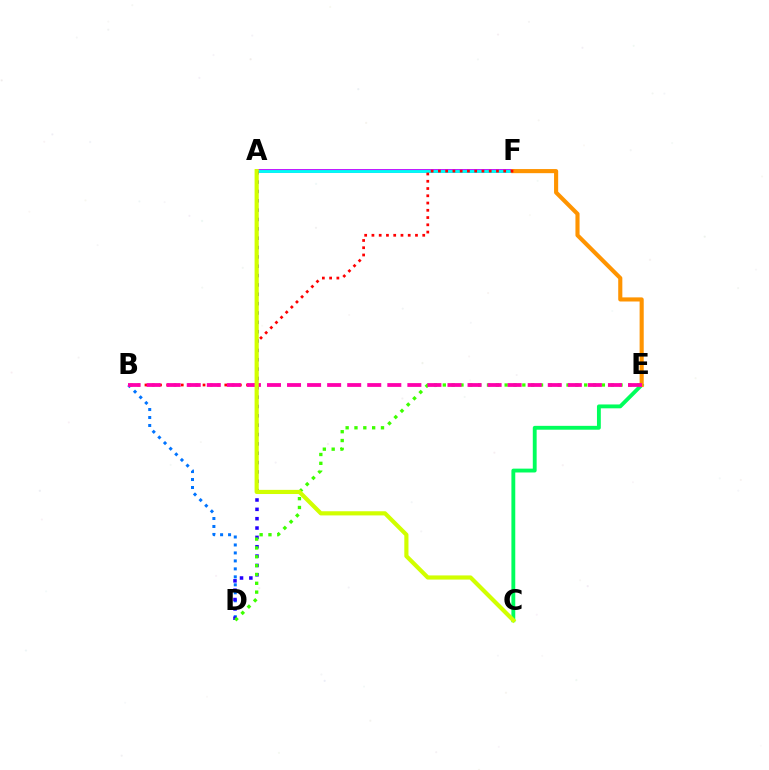{('B', 'D'): [{'color': '#0074ff', 'line_style': 'dotted', 'thickness': 2.17}], ('C', 'E'): [{'color': '#00ff5c', 'line_style': 'solid', 'thickness': 2.78}], ('A', 'F'): [{'color': '#b900ff', 'line_style': 'solid', 'thickness': 2.71}, {'color': '#00fff6', 'line_style': 'solid', 'thickness': 2.05}], ('A', 'D'): [{'color': '#2500ff', 'line_style': 'dotted', 'thickness': 2.54}], ('D', 'E'): [{'color': '#3dff00', 'line_style': 'dotted', 'thickness': 2.4}], ('E', 'F'): [{'color': '#ff9400', 'line_style': 'solid', 'thickness': 2.96}], ('B', 'F'): [{'color': '#ff0000', 'line_style': 'dotted', 'thickness': 1.97}], ('B', 'E'): [{'color': '#ff00ac', 'line_style': 'dashed', 'thickness': 2.72}], ('A', 'C'): [{'color': '#d1ff00', 'line_style': 'solid', 'thickness': 2.99}]}